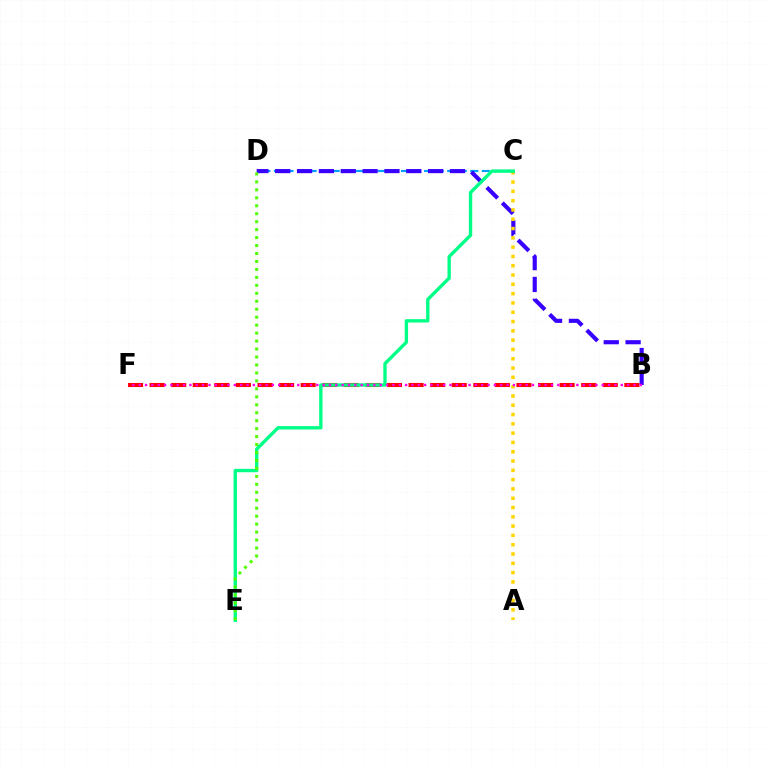{('C', 'D'): [{'color': '#009eff', 'line_style': 'dashed', 'thickness': 1.57}], ('B', 'F'): [{'color': '#ff0000', 'line_style': 'dashed', 'thickness': 2.93}, {'color': '#ff00ed', 'line_style': 'dotted', 'thickness': 1.72}], ('B', 'D'): [{'color': '#3700ff', 'line_style': 'dashed', 'thickness': 2.97}], ('A', 'C'): [{'color': '#ffd500', 'line_style': 'dotted', 'thickness': 2.53}], ('C', 'E'): [{'color': '#00ff86', 'line_style': 'solid', 'thickness': 2.42}], ('D', 'E'): [{'color': '#4fff00', 'line_style': 'dotted', 'thickness': 2.16}]}